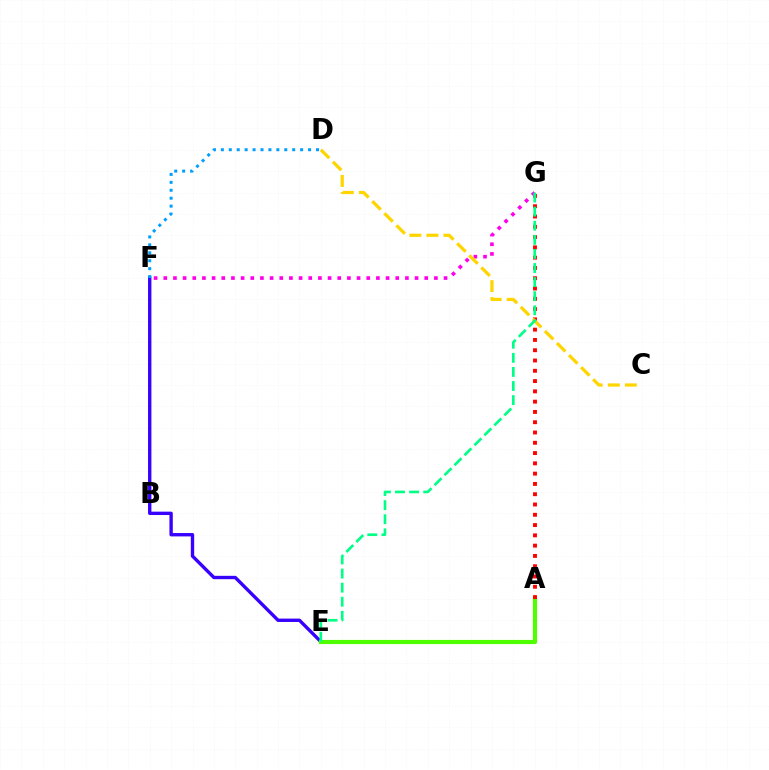{('E', 'F'): [{'color': '#3700ff', 'line_style': 'solid', 'thickness': 2.42}], ('A', 'E'): [{'color': '#4fff00', 'line_style': 'solid', 'thickness': 3.0}], ('A', 'G'): [{'color': '#ff0000', 'line_style': 'dotted', 'thickness': 2.79}], ('F', 'G'): [{'color': '#ff00ed', 'line_style': 'dotted', 'thickness': 2.63}], ('C', 'D'): [{'color': '#ffd500', 'line_style': 'dashed', 'thickness': 2.32}], ('D', 'F'): [{'color': '#009eff', 'line_style': 'dotted', 'thickness': 2.15}], ('E', 'G'): [{'color': '#00ff86', 'line_style': 'dashed', 'thickness': 1.91}]}